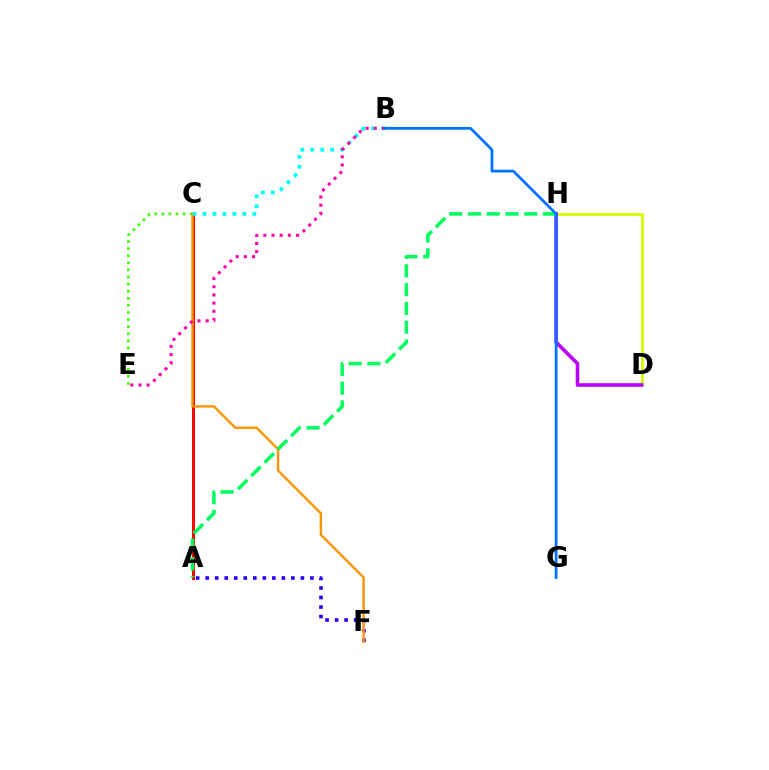{('A', 'F'): [{'color': '#2500ff', 'line_style': 'dotted', 'thickness': 2.59}], ('D', 'H'): [{'color': '#d1ff00', 'line_style': 'solid', 'thickness': 2.01}, {'color': '#b900ff', 'line_style': 'solid', 'thickness': 2.59}], ('A', 'C'): [{'color': '#ff0000', 'line_style': 'solid', 'thickness': 2.18}], ('C', 'E'): [{'color': '#3dff00', 'line_style': 'dotted', 'thickness': 1.93}], ('C', 'F'): [{'color': '#ff9400', 'line_style': 'solid', 'thickness': 1.72}], ('B', 'C'): [{'color': '#00fff6', 'line_style': 'dotted', 'thickness': 2.71}], ('A', 'H'): [{'color': '#00ff5c', 'line_style': 'dashed', 'thickness': 2.55}], ('B', 'E'): [{'color': '#ff00ac', 'line_style': 'dotted', 'thickness': 2.22}], ('B', 'G'): [{'color': '#0074ff', 'line_style': 'solid', 'thickness': 2.0}]}